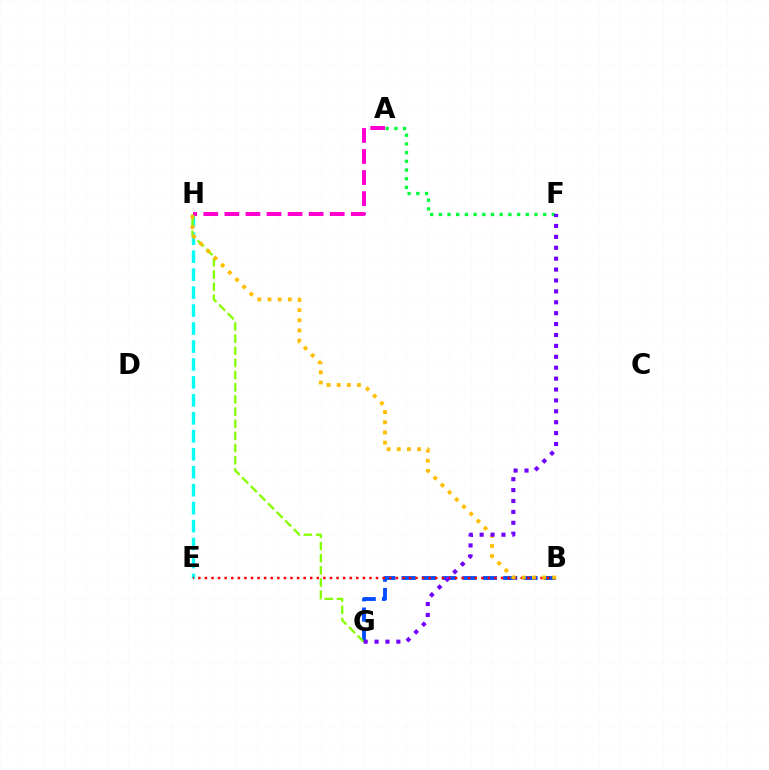{('E', 'H'): [{'color': '#00fff6', 'line_style': 'dashed', 'thickness': 2.44}], ('B', 'G'): [{'color': '#004bff', 'line_style': 'dashed', 'thickness': 2.76}], ('G', 'H'): [{'color': '#84ff00', 'line_style': 'dashed', 'thickness': 1.65}], ('B', 'E'): [{'color': '#ff0000', 'line_style': 'dotted', 'thickness': 1.79}], ('A', 'F'): [{'color': '#00ff39', 'line_style': 'dotted', 'thickness': 2.36}], ('A', 'H'): [{'color': '#ff00cf', 'line_style': 'dashed', 'thickness': 2.86}], ('B', 'H'): [{'color': '#ffbd00', 'line_style': 'dotted', 'thickness': 2.76}], ('F', 'G'): [{'color': '#7200ff', 'line_style': 'dotted', 'thickness': 2.96}]}